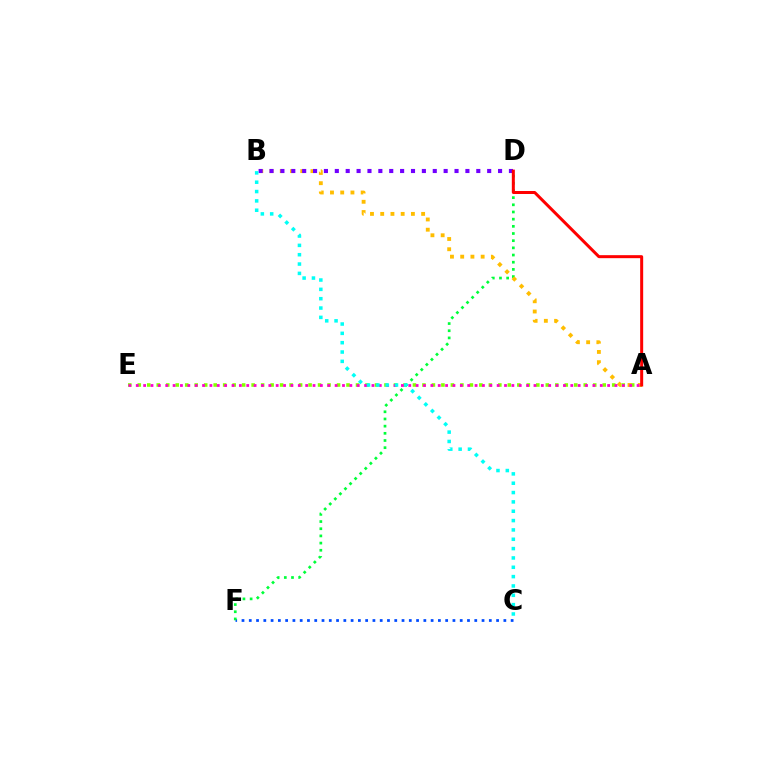{('C', 'F'): [{'color': '#004bff', 'line_style': 'dotted', 'thickness': 1.98}], ('D', 'F'): [{'color': '#00ff39', 'line_style': 'dotted', 'thickness': 1.95}], ('A', 'E'): [{'color': '#84ff00', 'line_style': 'dotted', 'thickness': 2.58}, {'color': '#ff00cf', 'line_style': 'dotted', 'thickness': 2.0}], ('A', 'B'): [{'color': '#ffbd00', 'line_style': 'dotted', 'thickness': 2.78}], ('B', 'D'): [{'color': '#7200ff', 'line_style': 'dotted', 'thickness': 2.96}], ('A', 'D'): [{'color': '#ff0000', 'line_style': 'solid', 'thickness': 2.17}], ('B', 'C'): [{'color': '#00fff6', 'line_style': 'dotted', 'thickness': 2.54}]}